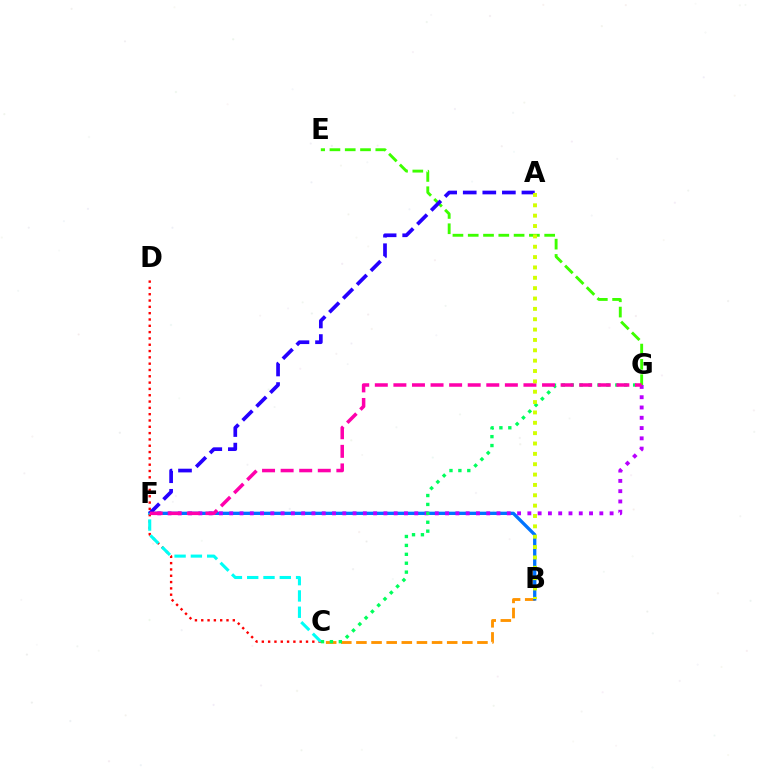{('E', 'G'): [{'color': '#3dff00', 'line_style': 'dashed', 'thickness': 2.08}], ('B', 'C'): [{'color': '#ff9400', 'line_style': 'dashed', 'thickness': 2.06}], ('B', 'F'): [{'color': '#0074ff', 'line_style': 'solid', 'thickness': 2.39}], ('F', 'G'): [{'color': '#b900ff', 'line_style': 'dotted', 'thickness': 2.79}, {'color': '#ff00ac', 'line_style': 'dashed', 'thickness': 2.52}], ('C', 'D'): [{'color': '#ff0000', 'line_style': 'dotted', 'thickness': 1.72}], ('A', 'F'): [{'color': '#2500ff', 'line_style': 'dashed', 'thickness': 2.66}], ('C', 'F'): [{'color': '#00fff6', 'line_style': 'dashed', 'thickness': 2.21}], ('C', 'G'): [{'color': '#00ff5c', 'line_style': 'dotted', 'thickness': 2.42}], ('A', 'B'): [{'color': '#d1ff00', 'line_style': 'dotted', 'thickness': 2.81}]}